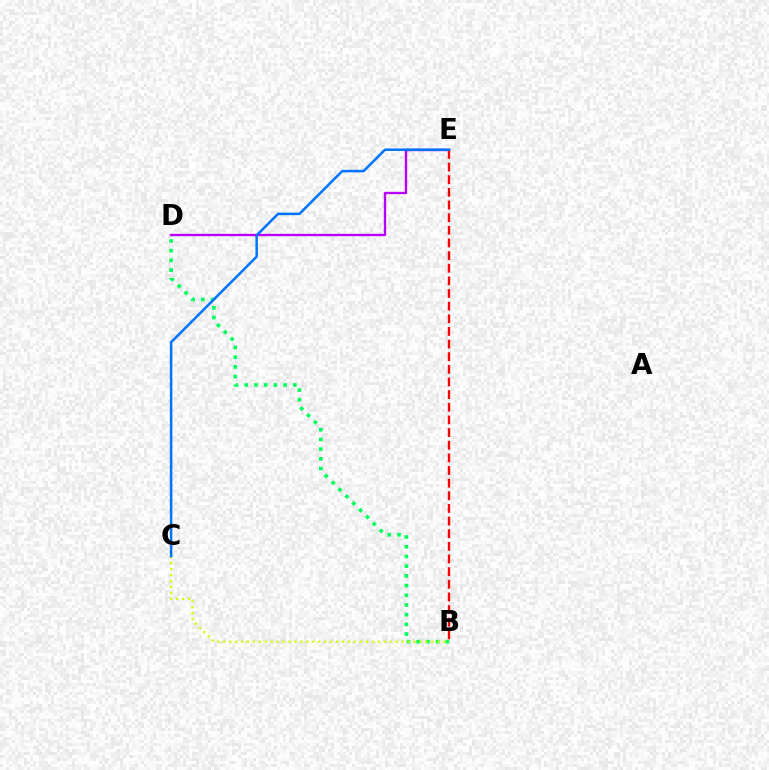{('B', 'D'): [{'color': '#00ff5c', 'line_style': 'dotted', 'thickness': 2.64}], ('B', 'C'): [{'color': '#d1ff00', 'line_style': 'dotted', 'thickness': 1.62}], ('D', 'E'): [{'color': '#b900ff', 'line_style': 'solid', 'thickness': 1.69}], ('B', 'E'): [{'color': '#ff0000', 'line_style': 'dashed', 'thickness': 1.72}], ('C', 'E'): [{'color': '#0074ff', 'line_style': 'solid', 'thickness': 1.81}]}